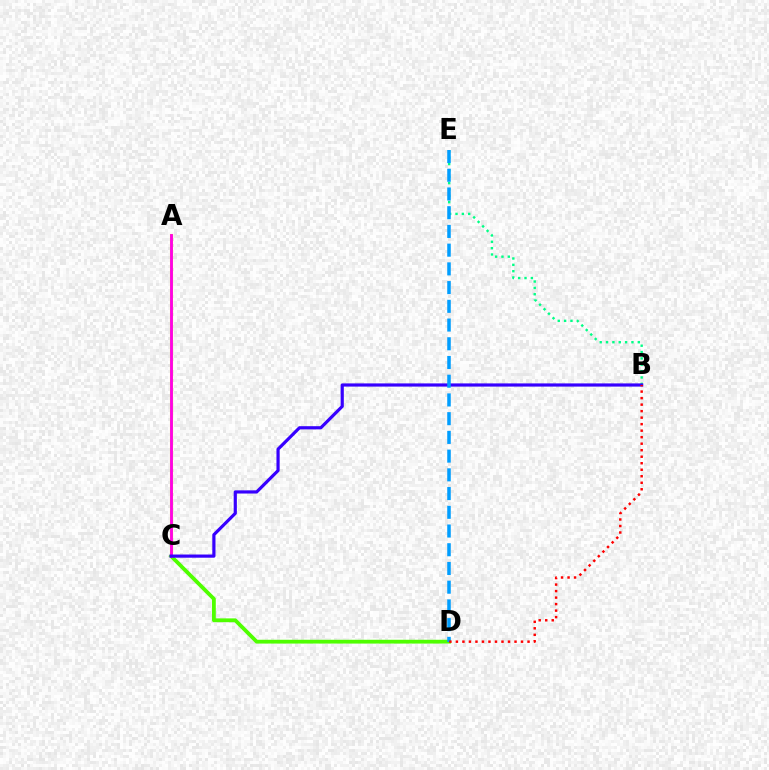{('C', 'D'): [{'color': '#4fff00', 'line_style': 'solid', 'thickness': 2.73}], ('B', 'E'): [{'color': '#00ff86', 'line_style': 'dotted', 'thickness': 1.73}], ('A', 'C'): [{'color': '#ffd500', 'line_style': 'solid', 'thickness': 2.21}, {'color': '#ff00ed', 'line_style': 'solid', 'thickness': 2.02}], ('B', 'C'): [{'color': '#3700ff', 'line_style': 'solid', 'thickness': 2.29}], ('D', 'E'): [{'color': '#009eff', 'line_style': 'dashed', 'thickness': 2.54}], ('B', 'D'): [{'color': '#ff0000', 'line_style': 'dotted', 'thickness': 1.77}]}